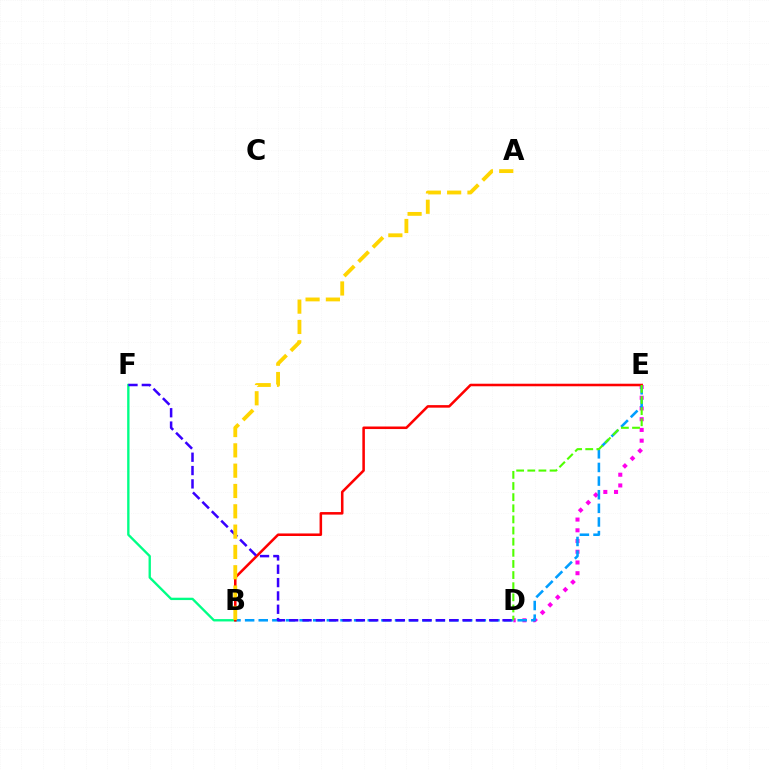{('D', 'E'): [{'color': '#ff00ed', 'line_style': 'dotted', 'thickness': 2.91}, {'color': '#4fff00', 'line_style': 'dashed', 'thickness': 1.51}], ('B', 'E'): [{'color': '#009eff', 'line_style': 'dashed', 'thickness': 1.85}, {'color': '#ff0000', 'line_style': 'solid', 'thickness': 1.83}], ('B', 'F'): [{'color': '#00ff86', 'line_style': 'solid', 'thickness': 1.69}], ('D', 'F'): [{'color': '#3700ff', 'line_style': 'dashed', 'thickness': 1.81}], ('A', 'B'): [{'color': '#ffd500', 'line_style': 'dashed', 'thickness': 2.76}]}